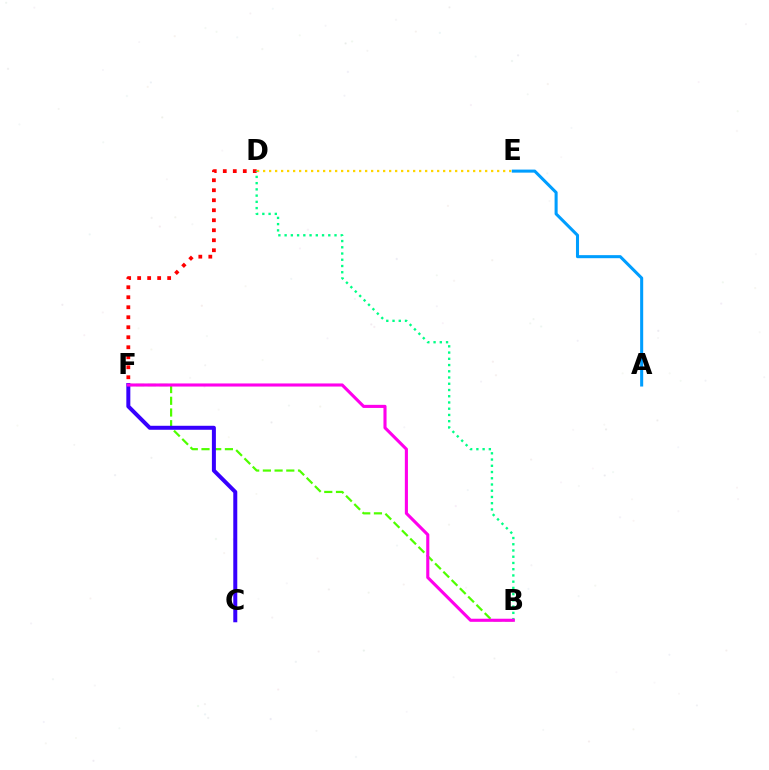{('D', 'F'): [{'color': '#ff0000', 'line_style': 'dotted', 'thickness': 2.72}], ('D', 'E'): [{'color': '#ffd500', 'line_style': 'dotted', 'thickness': 1.63}], ('A', 'E'): [{'color': '#009eff', 'line_style': 'solid', 'thickness': 2.2}], ('B', 'F'): [{'color': '#4fff00', 'line_style': 'dashed', 'thickness': 1.59}, {'color': '#ff00ed', 'line_style': 'solid', 'thickness': 2.23}], ('C', 'F'): [{'color': '#3700ff', 'line_style': 'solid', 'thickness': 2.87}], ('B', 'D'): [{'color': '#00ff86', 'line_style': 'dotted', 'thickness': 1.69}]}